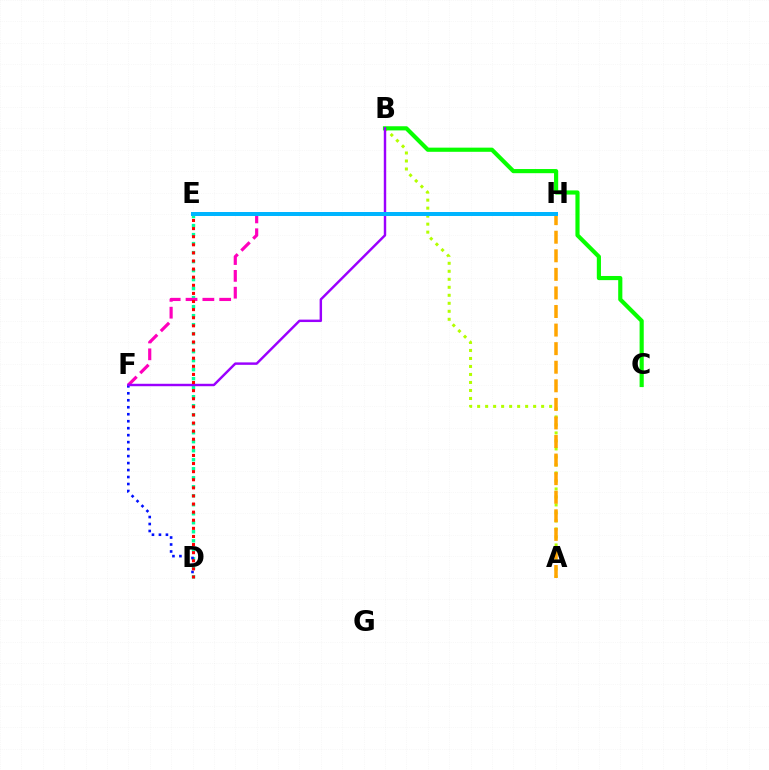{('A', 'B'): [{'color': '#b3ff00', 'line_style': 'dotted', 'thickness': 2.17}], ('D', 'E'): [{'color': '#00ff9d', 'line_style': 'dotted', 'thickness': 2.45}, {'color': '#ff0000', 'line_style': 'dotted', 'thickness': 2.2}], ('B', 'C'): [{'color': '#08ff00', 'line_style': 'solid', 'thickness': 2.99}], ('F', 'H'): [{'color': '#ff00bd', 'line_style': 'dashed', 'thickness': 2.29}], ('D', 'F'): [{'color': '#0010ff', 'line_style': 'dotted', 'thickness': 1.9}], ('A', 'H'): [{'color': '#ffa500', 'line_style': 'dashed', 'thickness': 2.52}], ('B', 'F'): [{'color': '#9b00ff', 'line_style': 'solid', 'thickness': 1.76}], ('E', 'H'): [{'color': '#00b5ff', 'line_style': 'solid', 'thickness': 2.88}]}